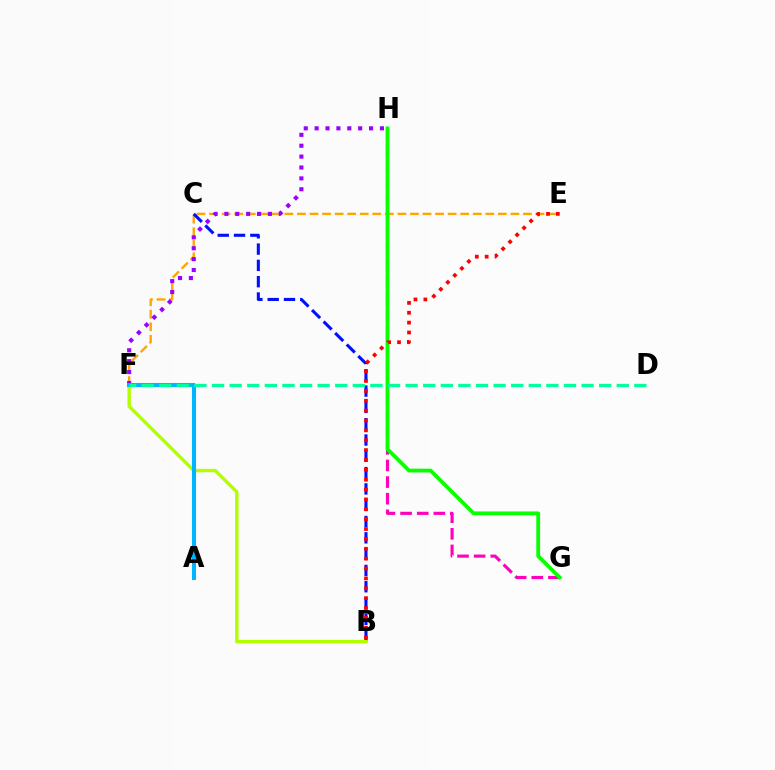{('E', 'F'): [{'color': '#ffa500', 'line_style': 'dashed', 'thickness': 1.71}], ('G', 'H'): [{'color': '#ff00bd', 'line_style': 'dashed', 'thickness': 2.26}, {'color': '#08ff00', 'line_style': 'solid', 'thickness': 2.72}], ('F', 'H'): [{'color': '#9b00ff', 'line_style': 'dotted', 'thickness': 2.96}], ('B', 'C'): [{'color': '#0010ff', 'line_style': 'dashed', 'thickness': 2.21}], ('B', 'F'): [{'color': '#b3ff00', 'line_style': 'solid', 'thickness': 2.47}], ('A', 'F'): [{'color': '#00b5ff', 'line_style': 'solid', 'thickness': 2.91}], ('D', 'F'): [{'color': '#00ff9d', 'line_style': 'dashed', 'thickness': 2.39}], ('B', 'E'): [{'color': '#ff0000', 'line_style': 'dotted', 'thickness': 2.68}]}